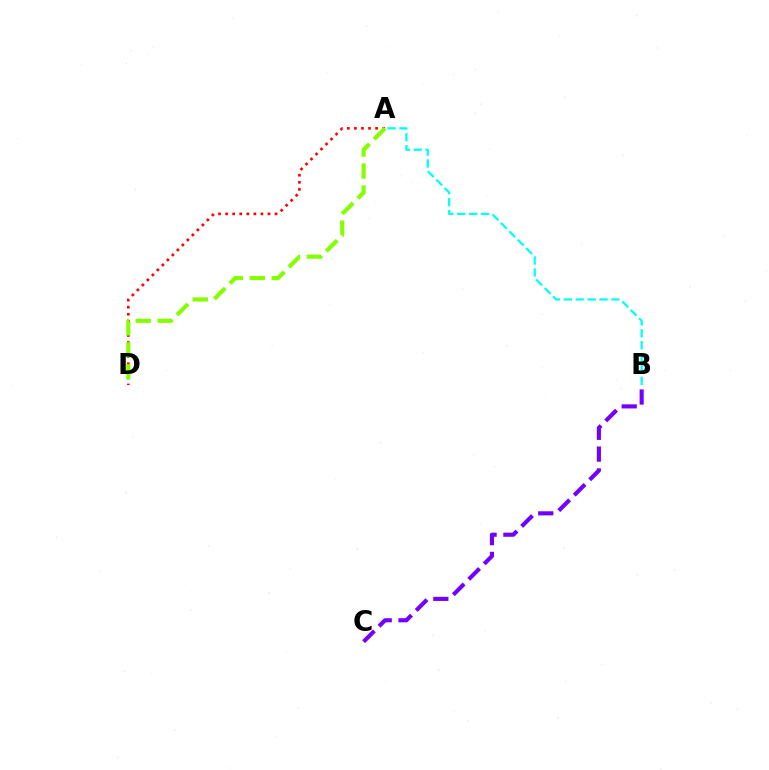{('A', 'D'): [{'color': '#ff0000', 'line_style': 'dotted', 'thickness': 1.92}, {'color': '#84ff00', 'line_style': 'dashed', 'thickness': 2.98}], ('B', 'C'): [{'color': '#7200ff', 'line_style': 'dashed', 'thickness': 2.97}], ('A', 'B'): [{'color': '#00fff6', 'line_style': 'dashed', 'thickness': 1.62}]}